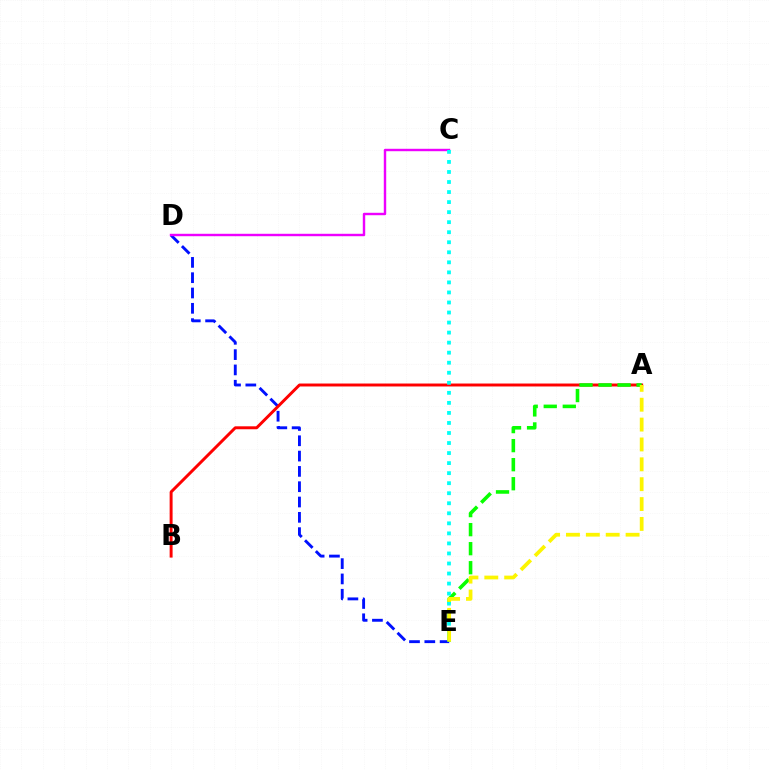{('D', 'E'): [{'color': '#0010ff', 'line_style': 'dashed', 'thickness': 2.08}], ('C', 'D'): [{'color': '#ee00ff', 'line_style': 'solid', 'thickness': 1.75}], ('A', 'B'): [{'color': '#ff0000', 'line_style': 'solid', 'thickness': 2.12}], ('A', 'E'): [{'color': '#08ff00', 'line_style': 'dashed', 'thickness': 2.59}, {'color': '#fcf500', 'line_style': 'dashed', 'thickness': 2.7}], ('C', 'E'): [{'color': '#00fff6', 'line_style': 'dotted', 'thickness': 2.73}]}